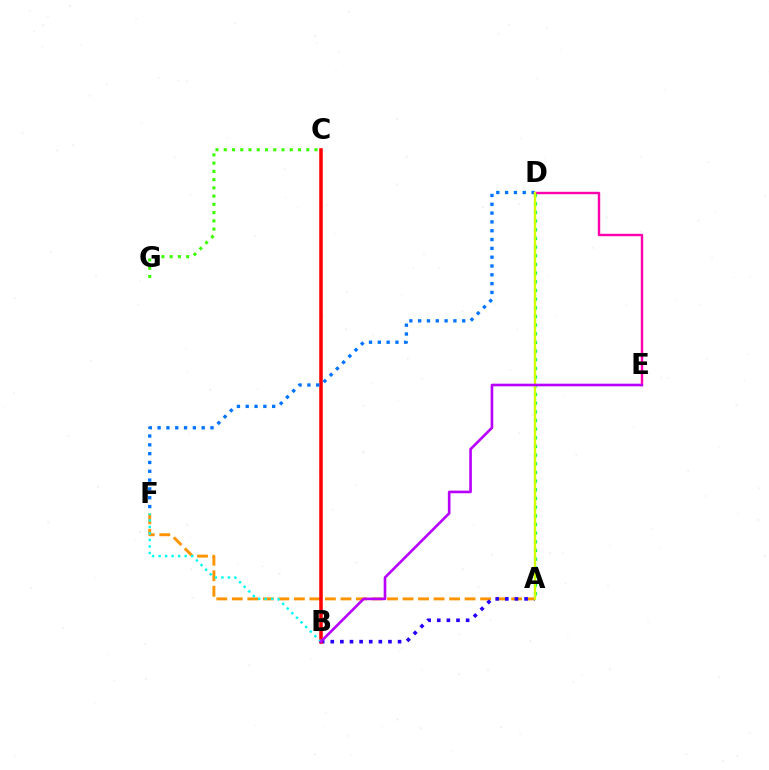{('A', 'F'): [{'color': '#ff9400', 'line_style': 'dashed', 'thickness': 2.11}], ('A', 'D'): [{'color': '#00ff5c', 'line_style': 'dotted', 'thickness': 2.35}, {'color': '#d1ff00', 'line_style': 'solid', 'thickness': 1.67}], ('A', 'B'): [{'color': '#2500ff', 'line_style': 'dotted', 'thickness': 2.61}], ('B', 'C'): [{'color': '#ff0000', 'line_style': 'solid', 'thickness': 2.56}], ('B', 'F'): [{'color': '#00fff6', 'line_style': 'dotted', 'thickness': 1.77}], ('D', 'F'): [{'color': '#0074ff', 'line_style': 'dotted', 'thickness': 2.4}], ('D', 'E'): [{'color': '#ff00ac', 'line_style': 'solid', 'thickness': 1.74}], ('B', 'E'): [{'color': '#b900ff', 'line_style': 'solid', 'thickness': 1.9}], ('C', 'G'): [{'color': '#3dff00', 'line_style': 'dotted', 'thickness': 2.24}]}